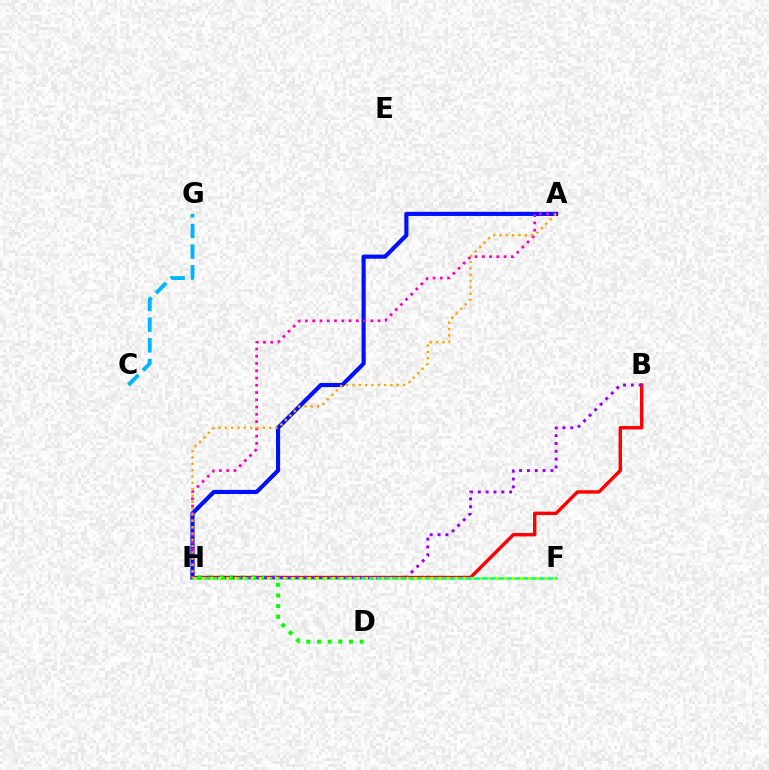{('A', 'H'): [{'color': '#0010ff', 'line_style': 'solid', 'thickness': 2.98}, {'color': '#ff00bd', 'line_style': 'dotted', 'thickness': 1.97}, {'color': '#ffa500', 'line_style': 'dotted', 'thickness': 1.72}], ('B', 'H'): [{'color': '#ff0000', 'line_style': 'solid', 'thickness': 2.46}, {'color': '#9b00ff', 'line_style': 'dotted', 'thickness': 2.13}], ('C', 'G'): [{'color': '#00b5ff', 'line_style': 'dashed', 'thickness': 2.81}], ('F', 'H'): [{'color': '#00ff9d', 'line_style': 'solid', 'thickness': 1.94}, {'color': '#b3ff00', 'line_style': 'dotted', 'thickness': 2.22}], ('D', 'H'): [{'color': '#08ff00', 'line_style': 'dotted', 'thickness': 2.9}]}